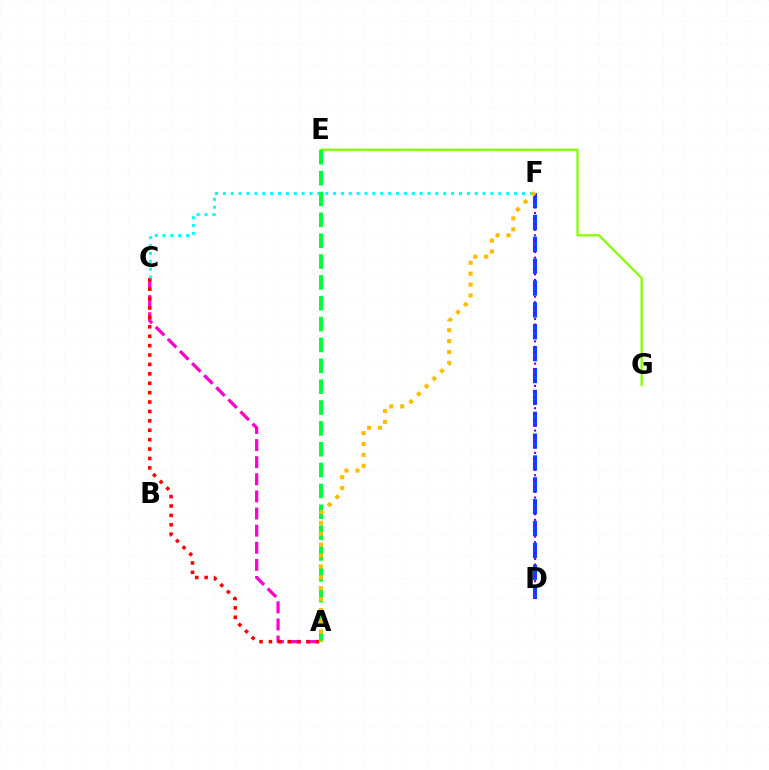{('A', 'C'): [{'color': '#ff00cf', 'line_style': 'dashed', 'thickness': 2.32}, {'color': '#ff0000', 'line_style': 'dotted', 'thickness': 2.55}], ('E', 'G'): [{'color': '#84ff00', 'line_style': 'solid', 'thickness': 1.65}], ('D', 'F'): [{'color': '#004bff', 'line_style': 'dashed', 'thickness': 2.97}, {'color': '#7200ff', 'line_style': 'dotted', 'thickness': 1.52}], ('C', 'F'): [{'color': '#00fff6', 'line_style': 'dotted', 'thickness': 2.14}], ('A', 'E'): [{'color': '#00ff39', 'line_style': 'dashed', 'thickness': 2.83}], ('A', 'F'): [{'color': '#ffbd00', 'line_style': 'dotted', 'thickness': 2.96}]}